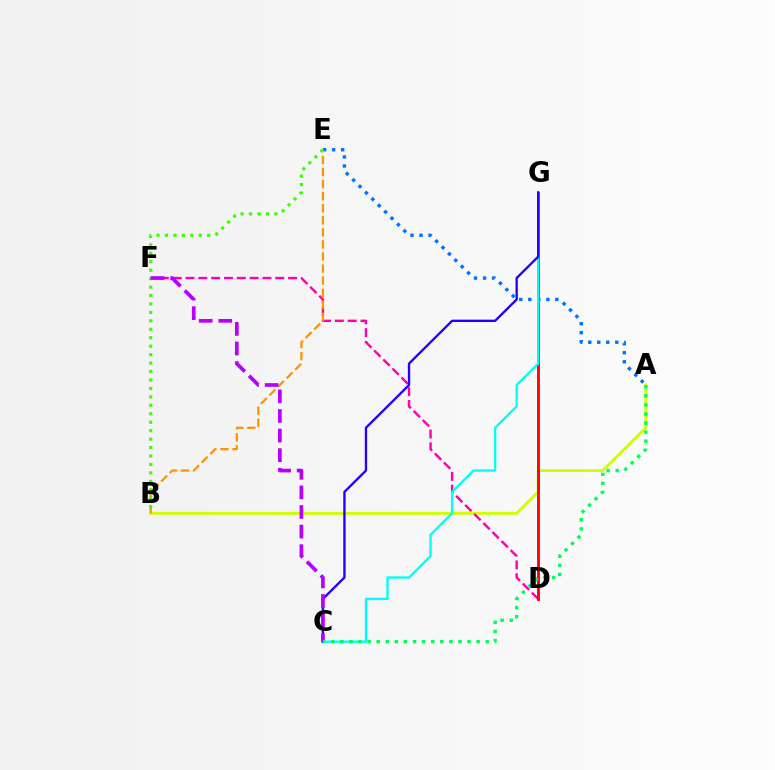{('A', 'B'): [{'color': '#d1ff00', 'line_style': 'solid', 'thickness': 2.07}], ('A', 'E'): [{'color': '#0074ff', 'line_style': 'dotted', 'thickness': 2.45}], ('D', 'F'): [{'color': '#ff00ac', 'line_style': 'dashed', 'thickness': 1.74}], ('D', 'G'): [{'color': '#ff0000', 'line_style': 'solid', 'thickness': 2.04}], ('C', 'G'): [{'color': '#00fff6', 'line_style': 'solid', 'thickness': 1.68}, {'color': '#2500ff', 'line_style': 'solid', 'thickness': 1.69}], ('B', 'E'): [{'color': '#ff9400', 'line_style': 'dashed', 'thickness': 1.64}, {'color': '#3dff00', 'line_style': 'dotted', 'thickness': 2.29}], ('C', 'F'): [{'color': '#b900ff', 'line_style': 'dashed', 'thickness': 2.66}], ('A', 'C'): [{'color': '#00ff5c', 'line_style': 'dotted', 'thickness': 2.47}]}